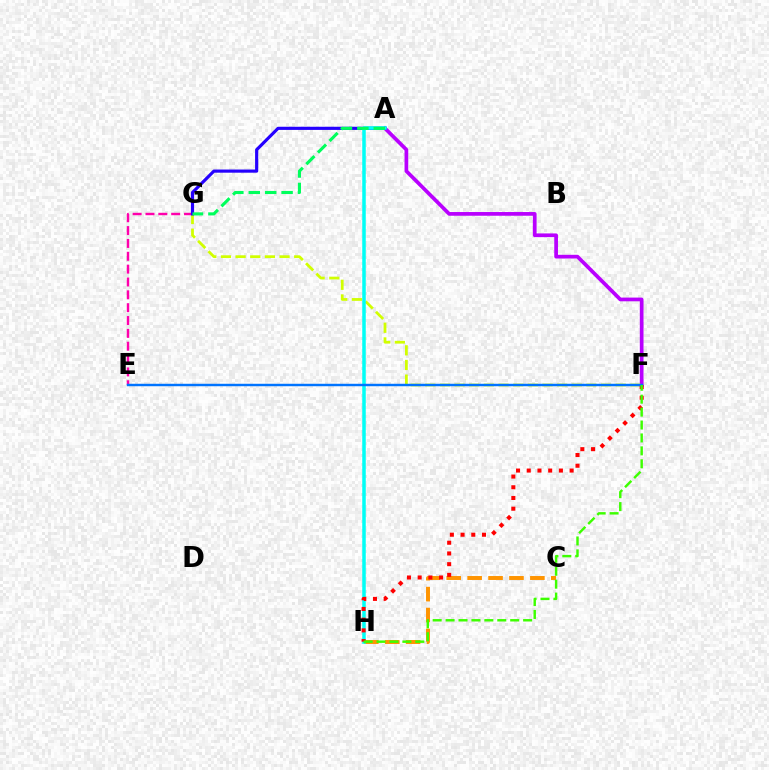{('E', 'G'): [{'color': '#ff00ac', 'line_style': 'dashed', 'thickness': 1.75}], ('A', 'F'): [{'color': '#b900ff', 'line_style': 'solid', 'thickness': 2.67}], ('F', 'G'): [{'color': '#d1ff00', 'line_style': 'dashed', 'thickness': 1.99}], ('C', 'H'): [{'color': '#ff9400', 'line_style': 'dashed', 'thickness': 2.84}], ('A', 'G'): [{'color': '#2500ff', 'line_style': 'solid', 'thickness': 2.28}, {'color': '#00ff5c', 'line_style': 'dashed', 'thickness': 2.23}], ('A', 'H'): [{'color': '#00fff6', 'line_style': 'solid', 'thickness': 2.53}], ('F', 'H'): [{'color': '#ff0000', 'line_style': 'dotted', 'thickness': 2.91}, {'color': '#3dff00', 'line_style': 'dashed', 'thickness': 1.76}], ('E', 'F'): [{'color': '#0074ff', 'line_style': 'solid', 'thickness': 1.76}]}